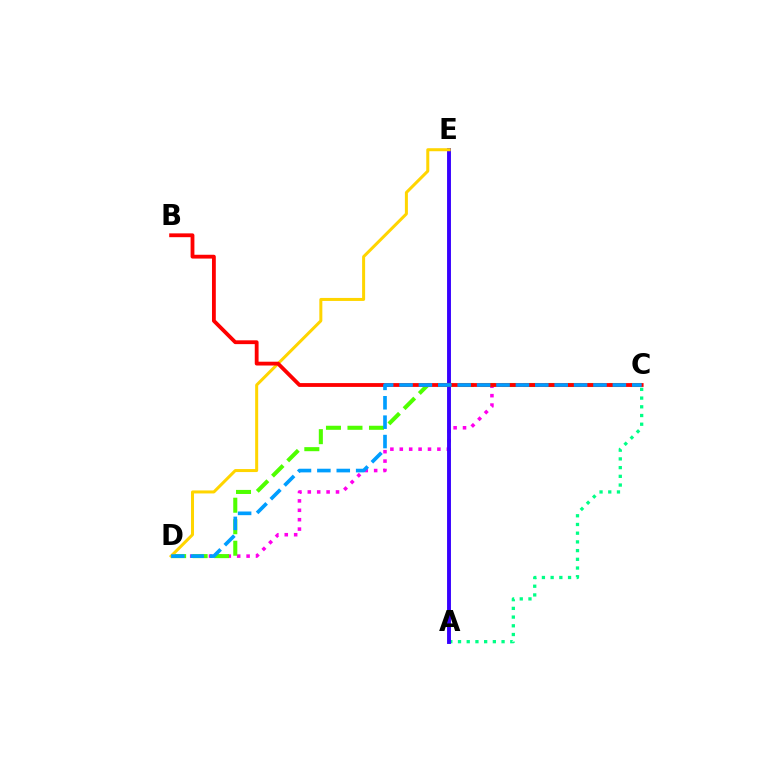{('C', 'D'): [{'color': '#ff00ed', 'line_style': 'dotted', 'thickness': 2.55}, {'color': '#4fff00', 'line_style': 'dashed', 'thickness': 2.92}, {'color': '#009eff', 'line_style': 'dashed', 'thickness': 2.63}], ('A', 'C'): [{'color': '#00ff86', 'line_style': 'dotted', 'thickness': 2.37}], ('A', 'E'): [{'color': '#3700ff', 'line_style': 'solid', 'thickness': 2.8}], ('D', 'E'): [{'color': '#ffd500', 'line_style': 'solid', 'thickness': 2.17}], ('B', 'C'): [{'color': '#ff0000', 'line_style': 'solid', 'thickness': 2.75}]}